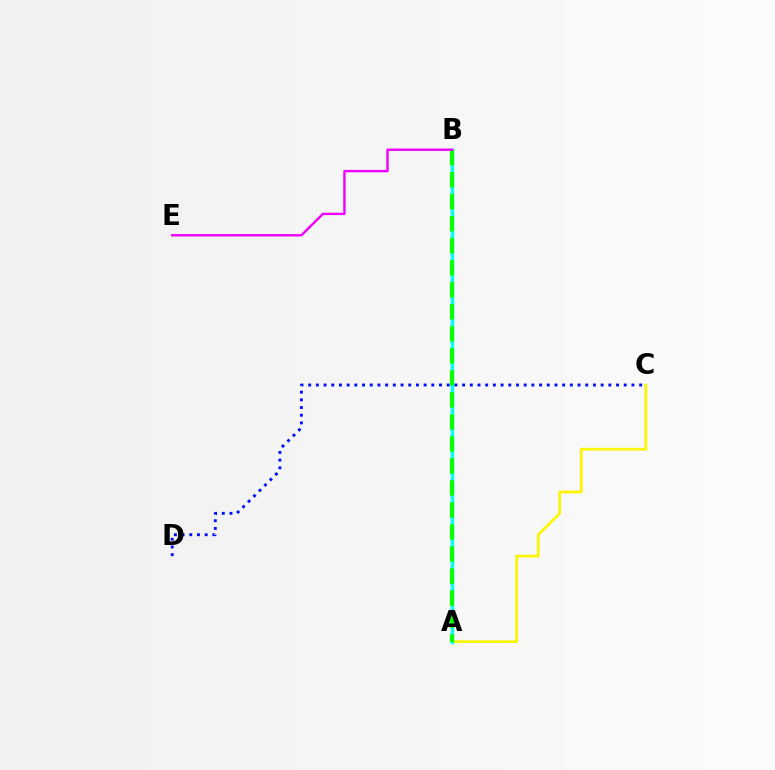{('C', 'D'): [{'color': '#0010ff', 'line_style': 'dotted', 'thickness': 2.09}], ('A', 'C'): [{'color': '#fcf500', 'line_style': 'solid', 'thickness': 1.96}], ('A', 'B'): [{'color': '#ff0000', 'line_style': 'dotted', 'thickness': 1.69}, {'color': '#00fff6', 'line_style': 'solid', 'thickness': 2.46}, {'color': '#08ff00', 'line_style': 'dashed', 'thickness': 2.99}], ('B', 'E'): [{'color': '#ee00ff', 'line_style': 'solid', 'thickness': 1.74}]}